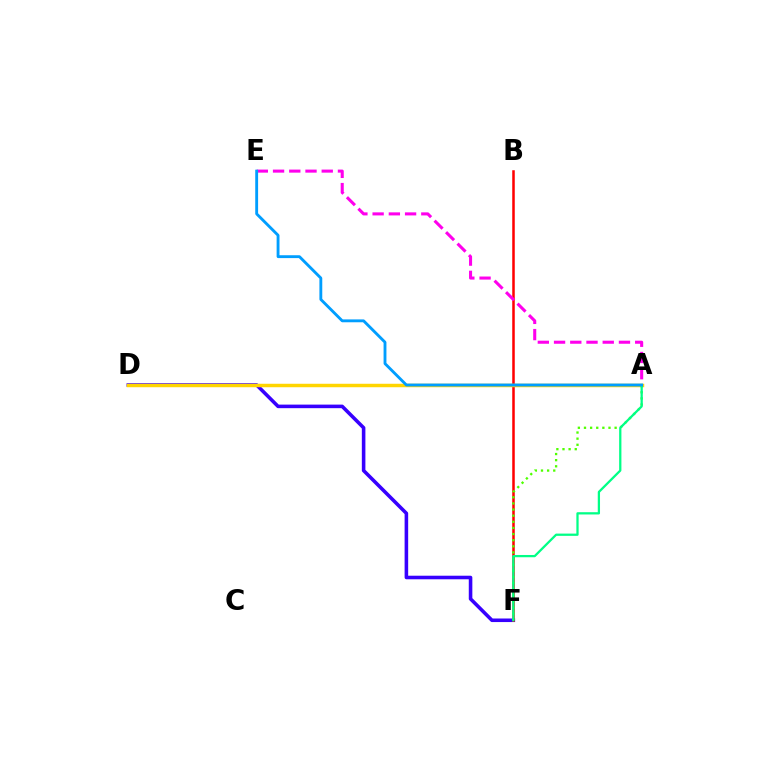{('D', 'F'): [{'color': '#3700ff', 'line_style': 'solid', 'thickness': 2.57}], ('B', 'F'): [{'color': '#ff0000', 'line_style': 'solid', 'thickness': 1.81}], ('A', 'E'): [{'color': '#ff00ed', 'line_style': 'dashed', 'thickness': 2.2}, {'color': '#009eff', 'line_style': 'solid', 'thickness': 2.06}], ('A', 'D'): [{'color': '#ffd500', 'line_style': 'solid', 'thickness': 2.5}], ('A', 'F'): [{'color': '#4fff00', 'line_style': 'dotted', 'thickness': 1.66}, {'color': '#00ff86', 'line_style': 'solid', 'thickness': 1.63}]}